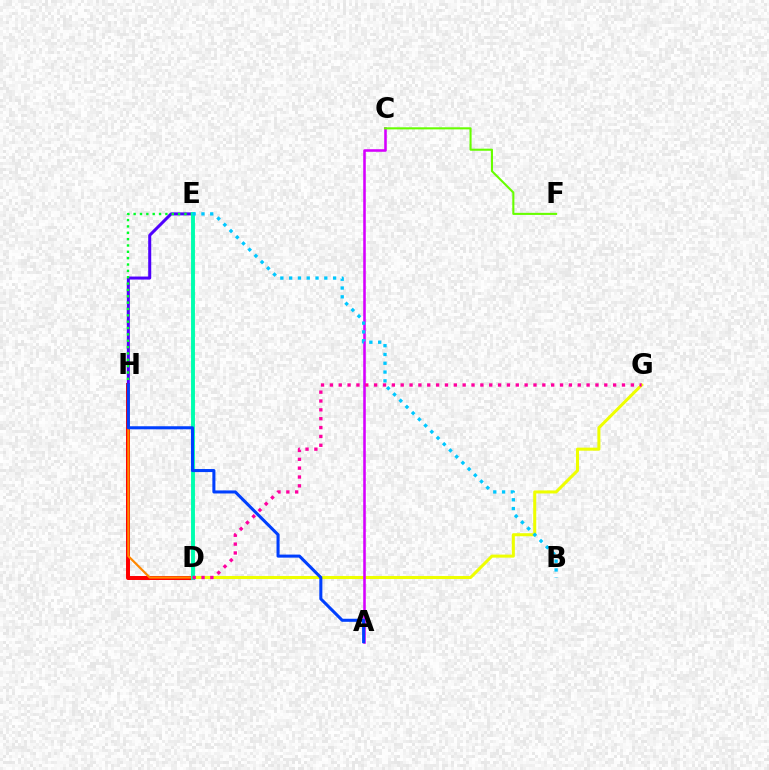{('D', 'H'): [{'color': '#ff0000', 'line_style': 'solid', 'thickness': 2.86}, {'color': '#ff8800', 'line_style': 'solid', 'thickness': 1.58}], ('E', 'H'): [{'color': '#4f00ff', 'line_style': 'solid', 'thickness': 2.18}, {'color': '#00ff27', 'line_style': 'dotted', 'thickness': 1.73}], ('D', 'G'): [{'color': '#eeff00', 'line_style': 'solid', 'thickness': 2.19}, {'color': '#ff00a0', 'line_style': 'dotted', 'thickness': 2.41}], ('A', 'C'): [{'color': '#d600ff', 'line_style': 'solid', 'thickness': 1.85}], ('D', 'E'): [{'color': '#00ffaf', 'line_style': 'solid', 'thickness': 2.81}], ('B', 'E'): [{'color': '#00c7ff', 'line_style': 'dotted', 'thickness': 2.39}], ('A', 'H'): [{'color': '#003fff', 'line_style': 'solid', 'thickness': 2.2}], ('C', 'F'): [{'color': '#66ff00', 'line_style': 'solid', 'thickness': 1.51}]}